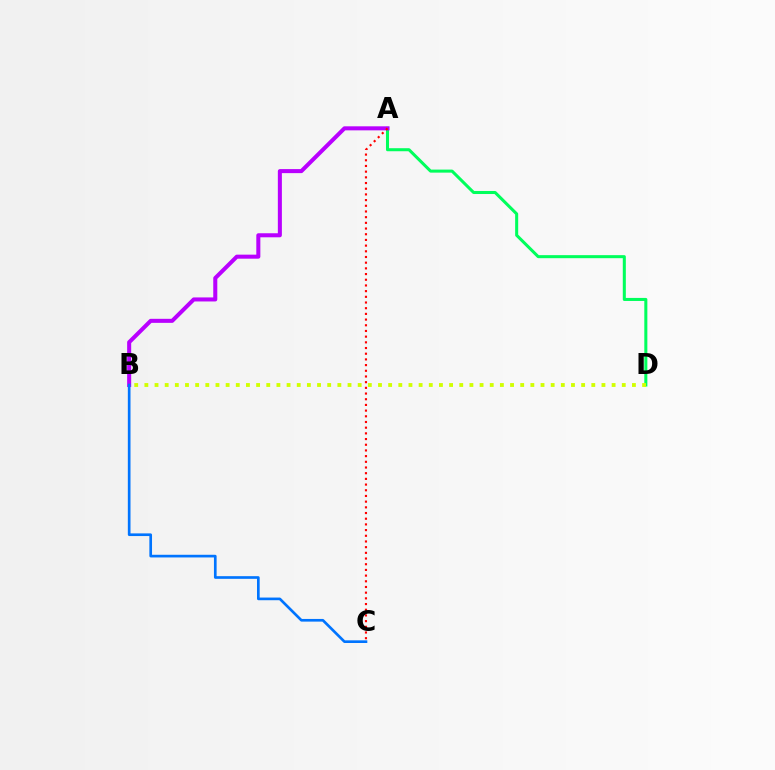{('A', 'D'): [{'color': '#00ff5c', 'line_style': 'solid', 'thickness': 2.19}], ('A', 'B'): [{'color': '#b900ff', 'line_style': 'solid', 'thickness': 2.91}], ('B', 'C'): [{'color': '#0074ff', 'line_style': 'solid', 'thickness': 1.92}], ('A', 'C'): [{'color': '#ff0000', 'line_style': 'dotted', 'thickness': 1.55}], ('B', 'D'): [{'color': '#d1ff00', 'line_style': 'dotted', 'thickness': 2.76}]}